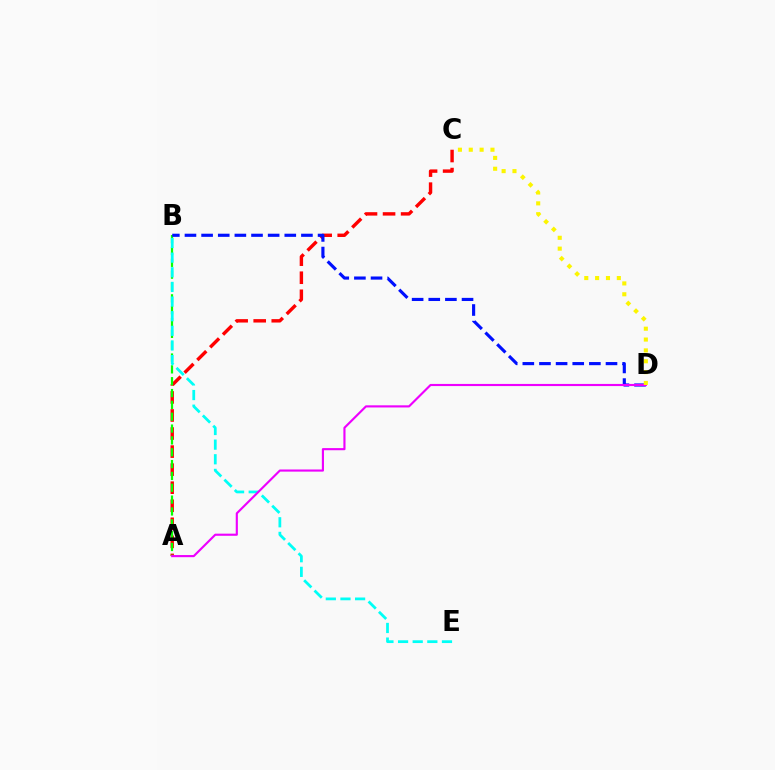{('A', 'C'): [{'color': '#ff0000', 'line_style': 'dashed', 'thickness': 2.45}], ('A', 'B'): [{'color': '#08ff00', 'line_style': 'dashed', 'thickness': 1.61}], ('B', 'E'): [{'color': '#00fff6', 'line_style': 'dashed', 'thickness': 1.99}], ('B', 'D'): [{'color': '#0010ff', 'line_style': 'dashed', 'thickness': 2.26}], ('A', 'D'): [{'color': '#ee00ff', 'line_style': 'solid', 'thickness': 1.54}], ('C', 'D'): [{'color': '#fcf500', 'line_style': 'dotted', 'thickness': 2.95}]}